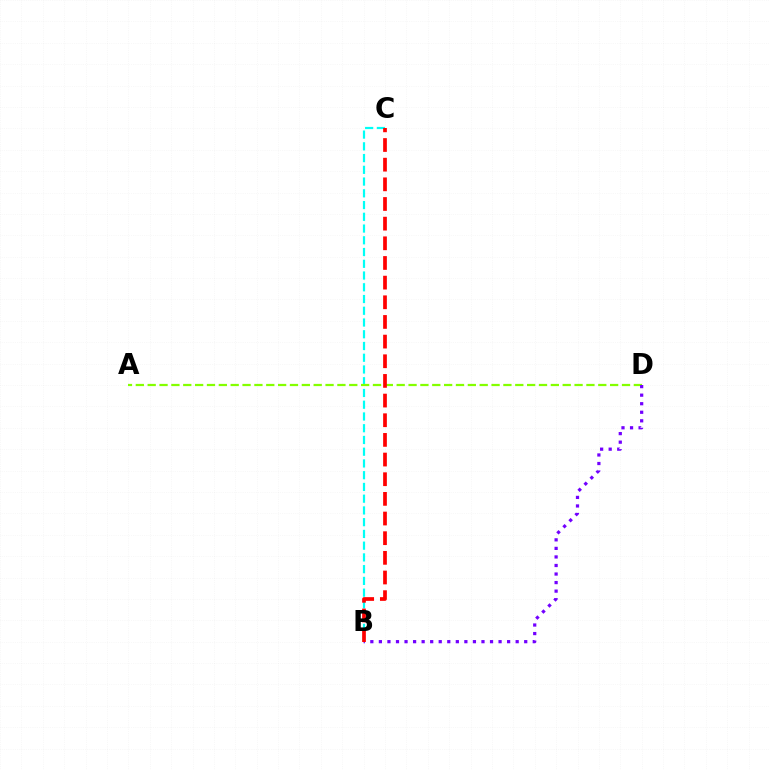{('B', 'C'): [{'color': '#00fff6', 'line_style': 'dashed', 'thickness': 1.6}, {'color': '#ff0000', 'line_style': 'dashed', 'thickness': 2.67}], ('A', 'D'): [{'color': '#84ff00', 'line_style': 'dashed', 'thickness': 1.61}], ('B', 'D'): [{'color': '#7200ff', 'line_style': 'dotted', 'thickness': 2.32}]}